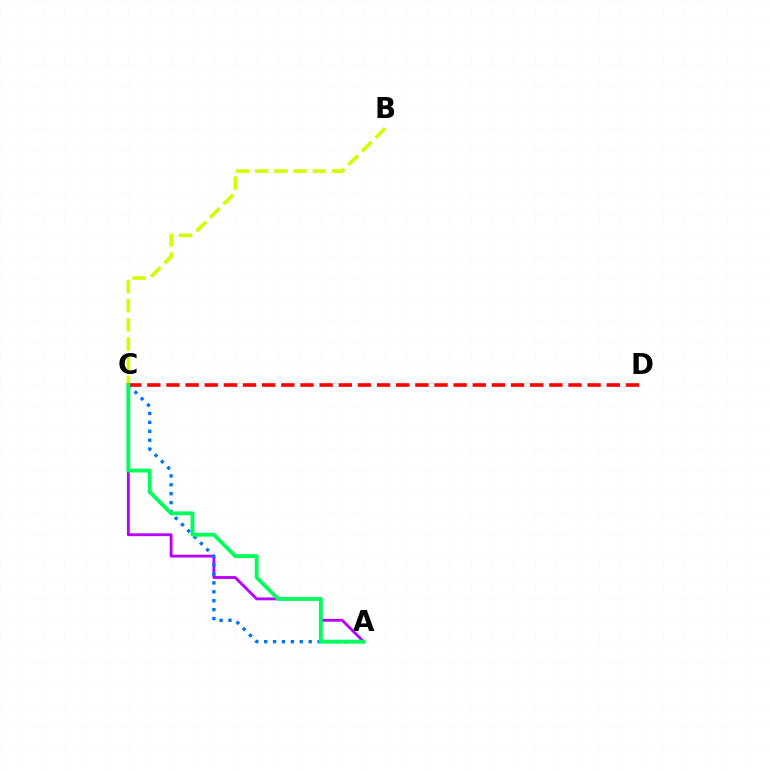{('A', 'C'): [{'color': '#b900ff', 'line_style': 'solid', 'thickness': 2.05}, {'color': '#0074ff', 'line_style': 'dotted', 'thickness': 2.42}, {'color': '#00ff5c', 'line_style': 'solid', 'thickness': 2.78}], ('B', 'C'): [{'color': '#d1ff00', 'line_style': 'dashed', 'thickness': 2.61}], ('C', 'D'): [{'color': '#ff0000', 'line_style': 'dashed', 'thickness': 2.6}]}